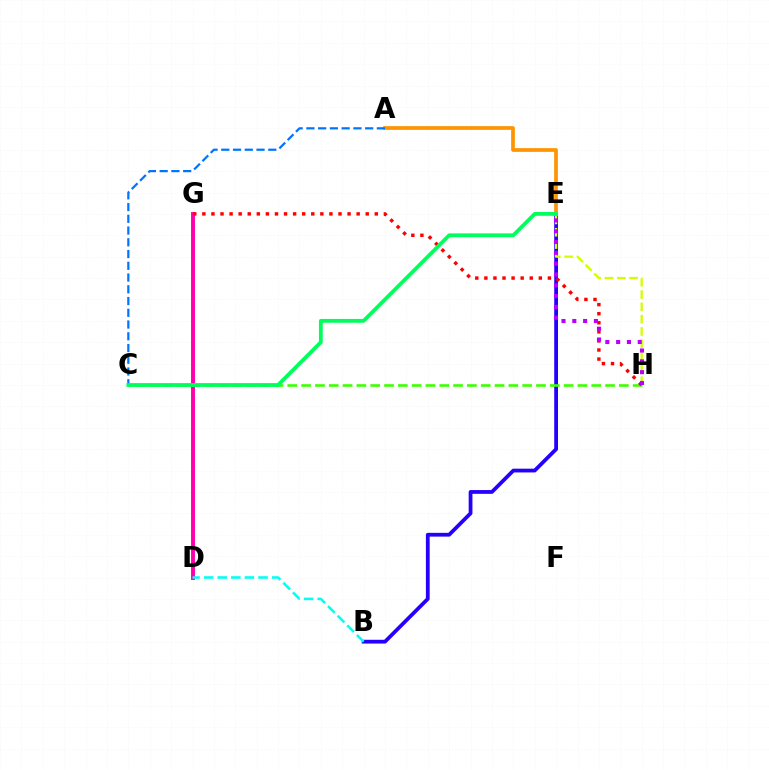{('B', 'E'): [{'color': '#2500ff', 'line_style': 'solid', 'thickness': 2.72}], ('D', 'G'): [{'color': '#ff00ac', 'line_style': 'solid', 'thickness': 2.81}], ('C', 'H'): [{'color': '#3dff00', 'line_style': 'dashed', 'thickness': 1.88}], ('B', 'D'): [{'color': '#00fff6', 'line_style': 'dashed', 'thickness': 1.85}], ('A', 'E'): [{'color': '#ff9400', 'line_style': 'solid', 'thickness': 2.67}], ('E', 'H'): [{'color': '#d1ff00', 'line_style': 'dashed', 'thickness': 1.67}, {'color': '#b900ff', 'line_style': 'dotted', 'thickness': 2.94}], ('G', 'H'): [{'color': '#ff0000', 'line_style': 'dotted', 'thickness': 2.47}], ('A', 'C'): [{'color': '#0074ff', 'line_style': 'dashed', 'thickness': 1.6}], ('C', 'E'): [{'color': '#00ff5c', 'line_style': 'solid', 'thickness': 2.74}]}